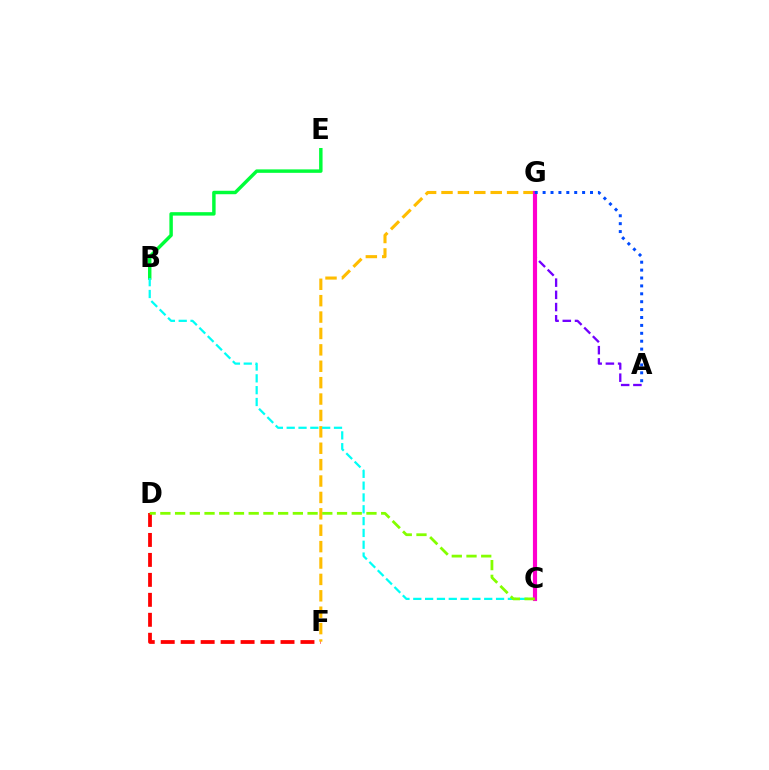{('B', 'E'): [{'color': '#00ff39', 'line_style': 'solid', 'thickness': 2.48}], ('A', 'G'): [{'color': '#7200ff', 'line_style': 'dashed', 'thickness': 1.66}, {'color': '#004bff', 'line_style': 'dotted', 'thickness': 2.15}], ('D', 'F'): [{'color': '#ff0000', 'line_style': 'dashed', 'thickness': 2.71}], ('F', 'G'): [{'color': '#ffbd00', 'line_style': 'dashed', 'thickness': 2.23}], ('B', 'C'): [{'color': '#00fff6', 'line_style': 'dashed', 'thickness': 1.61}], ('C', 'G'): [{'color': '#ff00cf', 'line_style': 'solid', 'thickness': 2.99}], ('C', 'D'): [{'color': '#84ff00', 'line_style': 'dashed', 'thickness': 2.0}]}